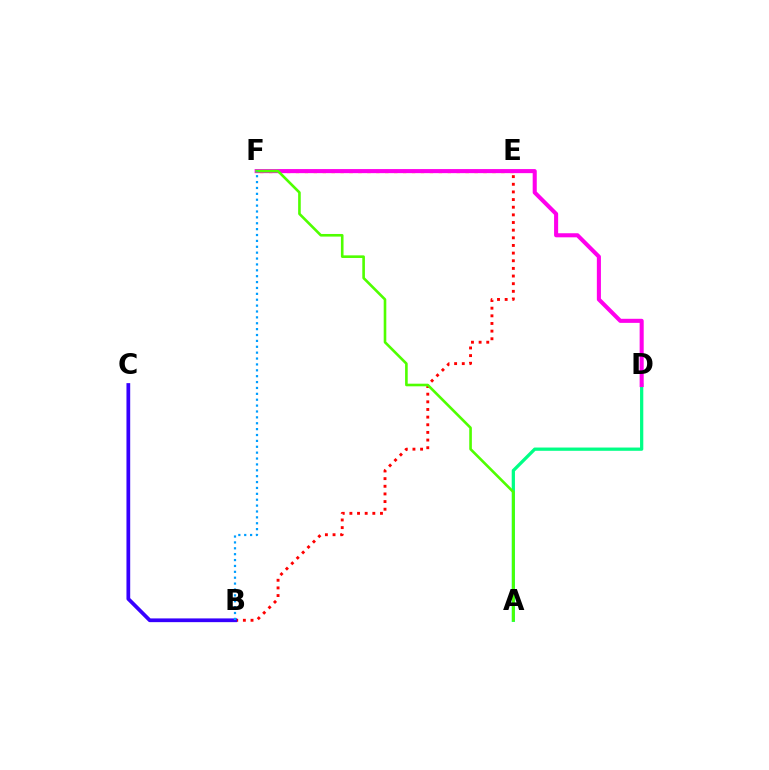{('E', 'F'): [{'color': '#ffd500', 'line_style': 'dotted', 'thickness': 2.43}], ('B', 'E'): [{'color': '#ff0000', 'line_style': 'dotted', 'thickness': 2.08}], ('A', 'D'): [{'color': '#00ff86', 'line_style': 'solid', 'thickness': 2.34}], ('D', 'F'): [{'color': '#ff00ed', 'line_style': 'solid', 'thickness': 2.93}], ('B', 'C'): [{'color': '#3700ff', 'line_style': 'solid', 'thickness': 2.69}], ('A', 'F'): [{'color': '#4fff00', 'line_style': 'solid', 'thickness': 1.89}], ('B', 'F'): [{'color': '#009eff', 'line_style': 'dotted', 'thickness': 1.6}]}